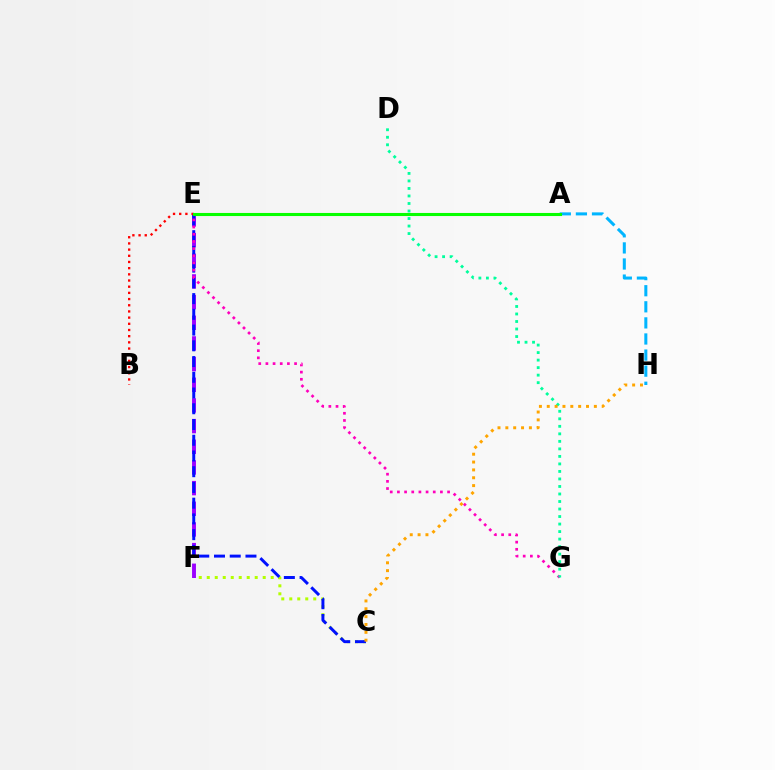{('E', 'F'): [{'color': '#9b00ff', 'line_style': 'dashed', 'thickness': 2.81}], ('A', 'H'): [{'color': '#00b5ff', 'line_style': 'dashed', 'thickness': 2.19}], ('C', 'F'): [{'color': '#b3ff00', 'line_style': 'dotted', 'thickness': 2.17}], ('C', 'E'): [{'color': '#0010ff', 'line_style': 'dashed', 'thickness': 2.14}], ('E', 'G'): [{'color': '#ff00bd', 'line_style': 'dotted', 'thickness': 1.95}], ('B', 'E'): [{'color': '#ff0000', 'line_style': 'dotted', 'thickness': 1.68}], ('A', 'E'): [{'color': '#08ff00', 'line_style': 'solid', 'thickness': 2.21}], ('D', 'G'): [{'color': '#00ff9d', 'line_style': 'dotted', 'thickness': 2.04}], ('C', 'H'): [{'color': '#ffa500', 'line_style': 'dotted', 'thickness': 2.13}]}